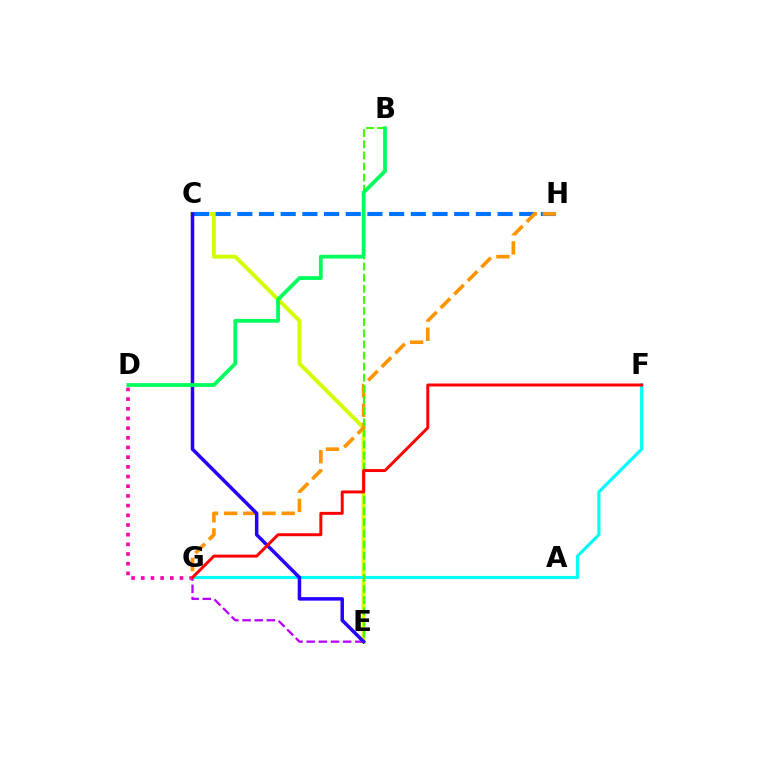{('D', 'G'): [{'color': '#ff00ac', 'line_style': 'dotted', 'thickness': 2.63}], ('C', 'E'): [{'color': '#d1ff00', 'line_style': 'solid', 'thickness': 2.81}, {'color': '#2500ff', 'line_style': 'solid', 'thickness': 2.51}], ('C', 'H'): [{'color': '#0074ff', 'line_style': 'dashed', 'thickness': 2.95}], ('E', 'G'): [{'color': '#b900ff', 'line_style': 'dashed', 'thickness': 1.65}], ('F', 'G'): [{'color': '#00fff6', 'line_style': 'solid', 'thickness': 2.26}, {'color': '#ff0000', 'line_style': 'solid', 'thickness': 2.13}], ('G', 'H'): [{'color': '#ff9400', 'line_style': 'dashed', 'thickness': 2.61}], ('B', 'E'): [{'color': '#3dff00', 'line_style': 'dashed', 'thickness': 1.51}], ('B', 'D'): [{'color': '#00ff5c', 'line_style': 'solid', 'thickness': 2.72}]}